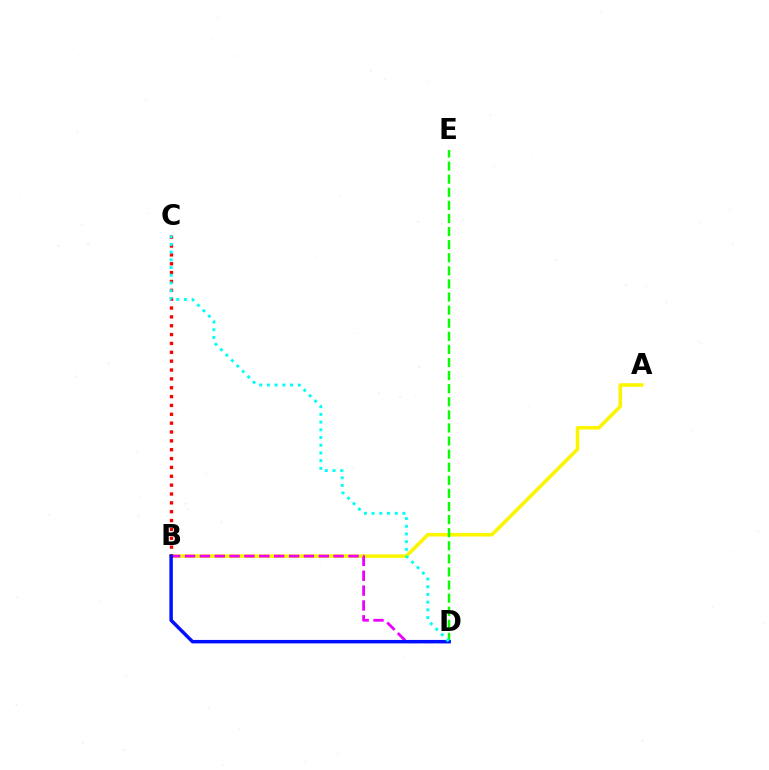{('A', 'B'): [{'color': '#fcf500', 'line_style': 'solid', 'thickness': 2.57}], ('B', 'D'): [{'color': '#ee00ff', 'line_style': 'dashed', 'thickness': 2.02}, {'color': '#0010ff', 'line_style': 'solid', 'thickness': 2.49}], ('B', 'C'): [{'color': '#ff0000', 'line_style': 'dotted', 'thickness': 2.41}], ('D', 'E'): [{'color': '#08ff00', 'line_style': 'dashed', 'thickness': 1.78}], ('C', 'D'): [{'color': '#00fff6', 'line_style': 'dotted', 'thickness': 2.09}]}